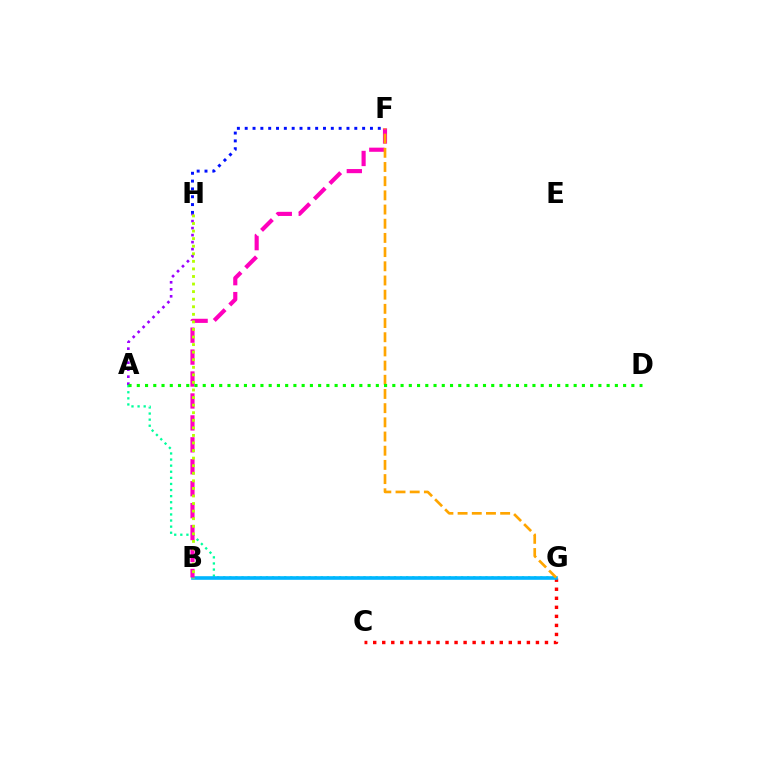{('F', 'H'): [{'color': '#0010ff', 'line_style': 'dotted', 'thickness': 2.13}], ('C', 'G'): [{'color': '#ff0000', 'line_style': 'dotted', 'thickness': 2.46}], ('A', 'G'): [{'color': '#00ff9d', 'line_style': 'dotted', 'thickness': 1.66}], ('B', 'G'): [{'color': '#00b5ff', 'line_style': 'solid', 'thickness': 2.6}], ('A', 'H'): [{'color': '#9b00ff', 'line_style': 'dotted', 'thickness': 1.9}], ('B', 'F'): [{'color': '#ff00bd', 'line_style': 'dashed', 'thickness': 2.98}], ('B', 'H'): [{'color': '#b3ff00', 'line_style': 'dotted', 'thickness': 2.06}], ('F', 'G'): [{'color': '#ffa500', 'line_style': 'dashed', 'thickness': 1.93}], ('A', 'D'): [{'color': '#08ff00', 'line_style': 'dotted', 'thickness': 2.24}]}